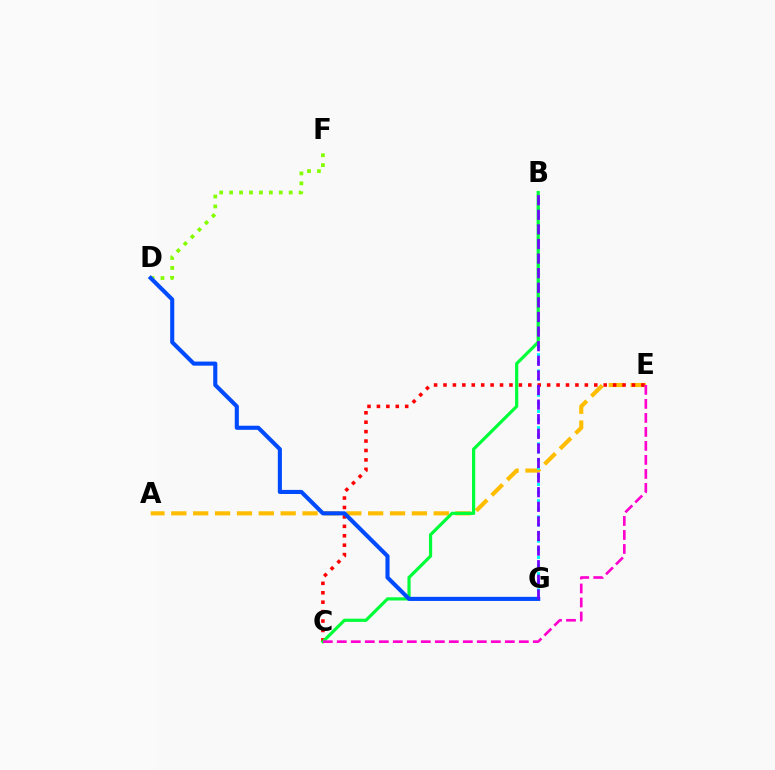{('A', 'E'): [{'color': '#ffbd00', 'line_style': 'dashed', 'thickness': 2.97}], ('D', 'F'): [{'color': '#84ff00', 'line_style': 'dotted', 'thickness': 2.7}], ('B', 'G'): [{'color': '#00fff6', 'line_style': 'dotted', 'thickness': 2.2}, {'color': '#7200ff', 'line_style': 'dashed', 'thickness': 1.98}], ('C', 'E'): [{'color': '#ff0000', 'line_style': 'dotted', 'thickness': 2.56}, {'color': '#ff00cf', 'line_style': 'dashed', 'thickness': 1.9}], ('B', 'C'): [{'color': '#00ff39', 'line_style': 'solid', 'thickness': 2.3}], ('D', 'G'): [{'color': '#004bff', 'line_style': 'solid', 'thickness': 2.95}]}